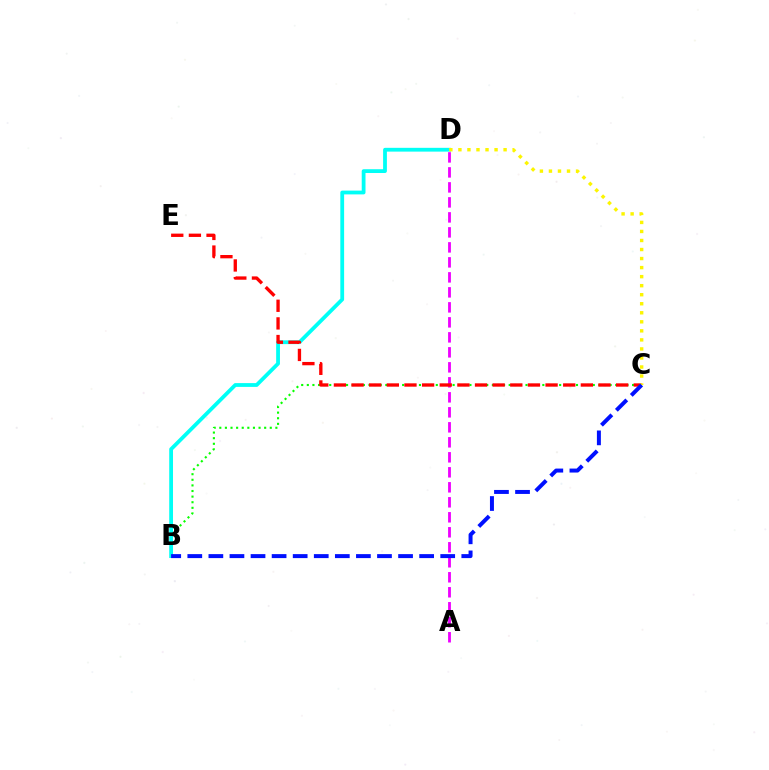{('B', 'C'): [{'color': '#08ff00', 'line_style': 'dotted', 'thickness': 1.52}, {'color': '#0010ff', 'line_style': 'dashed', 'thickness': 2.86}], ('B', 'D'): [{'color': '#00fff6', 'line_style': 'solid', 'thickness': 2.73}], ('A', 'D'): [{'color': '#ee00ff', 'line_style': 'dashed', 'thickness': 2.04}], ('C', 'E'): [{'color': '#ff0000', 'line_style': 'dashed', 'thickness': 2.4}], ('C', 'D'): [{'color': '#fcf500', 'line_style': 'dotted', 'thickness': 2.46}]}